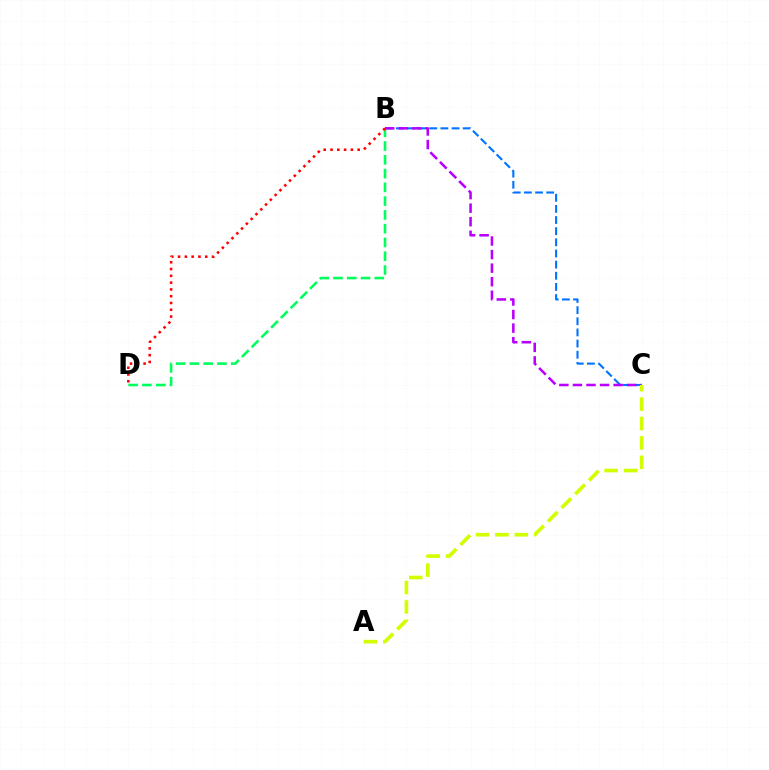{('B', 'C'): [{'color': '#0074ff', 'line_style': 'dashed', 'thickness': 1.51}, {'color': '#b900ff', 'line_style': 'dashed', 'thickness': 1.84}], ('B', 'D'): [{'color': '#00ff5c', 'line_style': 'dashed', 'thickness': 1.87}, {'color': '#ff0000', 'line_style': 'dotted', 'thickness': 1.84}], ('A', 'C'): [{'color': '#d1ff00', 'line_style': 'dashed', 'thickness': 2.64}]}